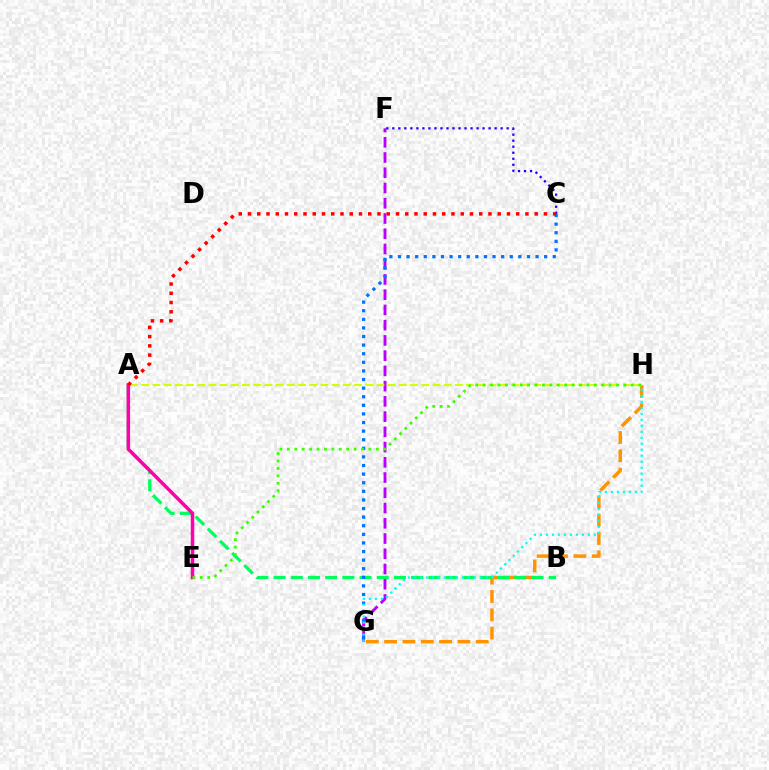{('G', 'H'): [{'color': '#ff9400', 'line_style': 'dashed', 'thickness': 2.49}, {'color': '#00fff6', 'line_style': 'dotted', 'thickness': 1.63}], ('F', 'G'): [{'color': '#b900ff', 'line_style': 'dashed', 'thickness': 2.07}], ('A', 'B'): [{'color': '#00ff5c', 'line_style': 'dashed', 'thickness': 2.34}], ('C', 'G'): [{'color': '#0074ff', 'line_style': 'dotted', 'thickness': 2.34}], ('C', 'F'): [{'color': '#2500ff', 'line_style': 'dotted', 'thickness': 1.63}], ('A', 'E'): [{'color': '#ff00ac', 'line_style': 'solid', 'thickness': 2.52}], ('A', 'H'): [{'color': '#d1ff00', 'line_style': 'dashed', 'thickness': 1.52}], ('A', 'C'): [{'color': '#ff0000', 'line_style': 'dotted', 'thickness': 2.51}], ('E', 'H'): [{'color': '#3dff00', 'line_style': 'dotted', 'thickness': 2.01}]}